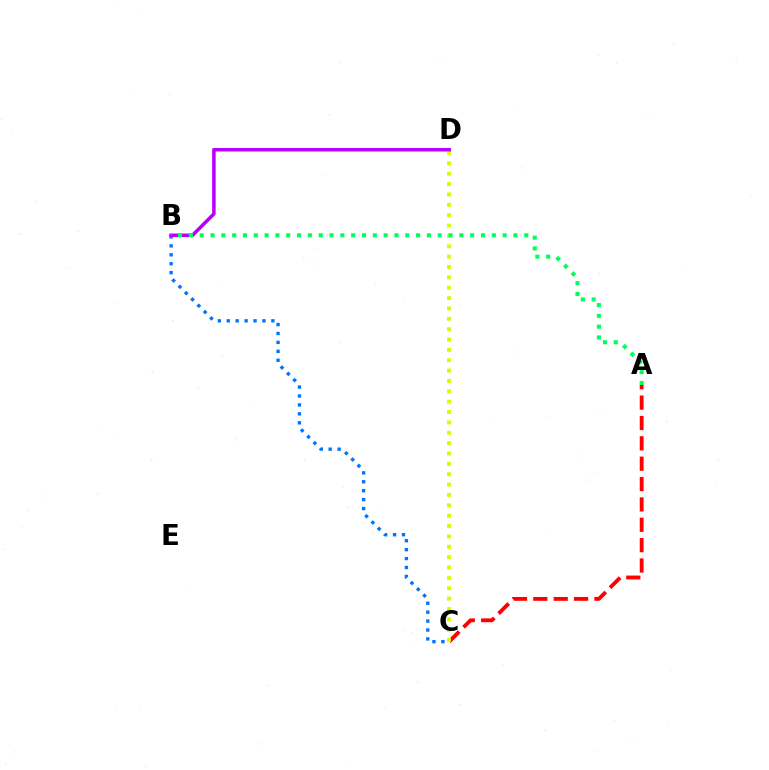{('A', 'C'): [{'color': '#ff0000', 'line_style': 'dashed', 'thickness': 2.77}], ('C', 'D'): [{'color': '#d1ff00', 'line_style': 'dotted', 'thickness': 2.82}], ('B', 'C'): [{'color': '#0074ff', 'line_style': 'dotted', 'thickness': 2.42}], ('B', 'D'): [{'color': '#b900ff', 'line_style': 'solid', 'thickness': 2.54}], ('A', 'B'): [{'color': '#00ff5c', 'line_style': 'dotted', 'thickness': 2.94}]}